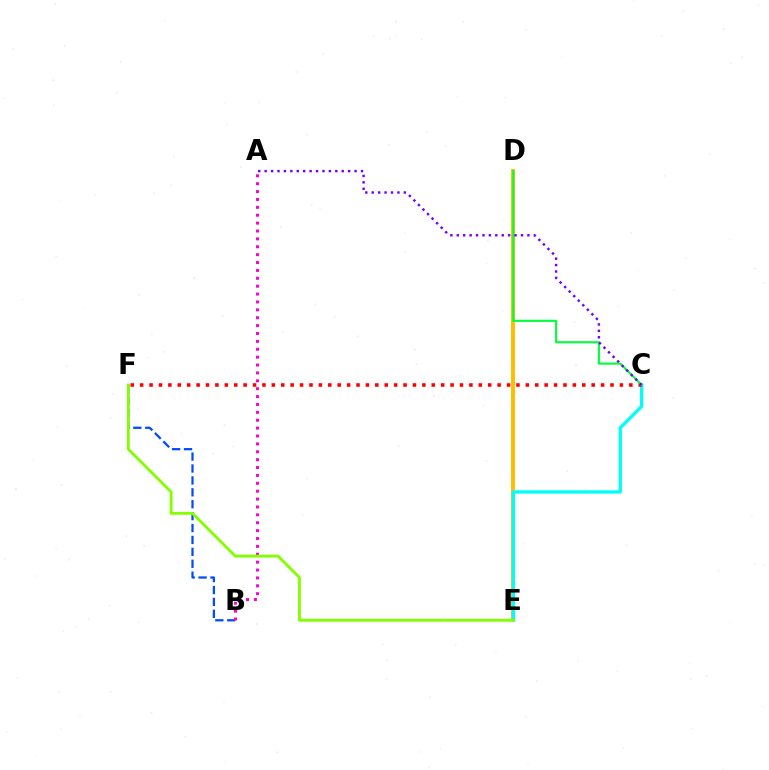{('B', 'F'): [{'color': '#004bff', 'line_style': 'dashed', 'thickness': 1.62}], ('A', 'B'): [{'color': '#ff00cf', 'line_style': 'dotted', 'thickness': 2.14}], ('D', 'E'): [{'color': '#ffbd00', 'line_style': 'solid', 'thickness': 2.83}], ('C', 'E'): [{'color': '#00fff6', 'line_style': 'solid', 'thickness': 2.39}], ('C', 'F'): [{'color': '#ff0000', 'line_style': 'dotted', 'thickness': 2.56}], ('C', 'D'): [{'color': '#00ff39', 'line_style': 'solid', 'thickness': 1.52}], ('A', 'C'): [{'color': '#7200ff', 'line_style': 'dotted', 'thickness': 1.75}], ('E', 'F'): [{'color': '#84ff00', 'line_style': 'solid', 'thickness': 2.06}]}